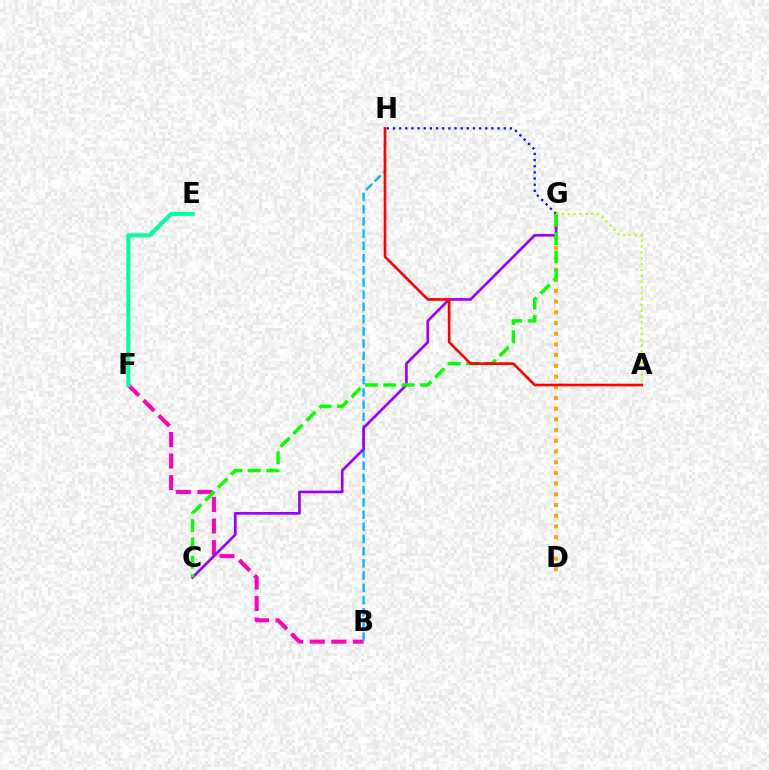{('B', 'F'): [{'color': '#ff00bd', 'line_style': 'dashed', 'thickness': 2.93}], ('D', 'G'): [{'color': '#ffa500', 'line_style': 'dotted', 'thickness': 2.91}], ('G', 'H'): [{'color': '#0010ff', 'line_style': 'dotted', 'thickness': 1.67}], ('B', 'H'): [{'color': '#00b5ff', 'line_style': 'dashed', 'thickness': 1.66}], ('E', 'F'): [{'color': '#00ff9d', 'line_style': 'solid', 'thickness': 2.92}], ('C', 'G'): [{'color': '#9b00ff', 'line_style': 'solid', 'thickness': 1.93}, {'color': '#08ff00', 'line_style': 'dashed', 'thickness': 2.49}], ('A', 'G'): [{'color': '#b3ff00', 'line_style': 'dotted', 'thickness': 1.58}], ('A', 'H'): [{'color': '#ff0000', 'line_style': 'solid', 'thickness': 1.9}]}